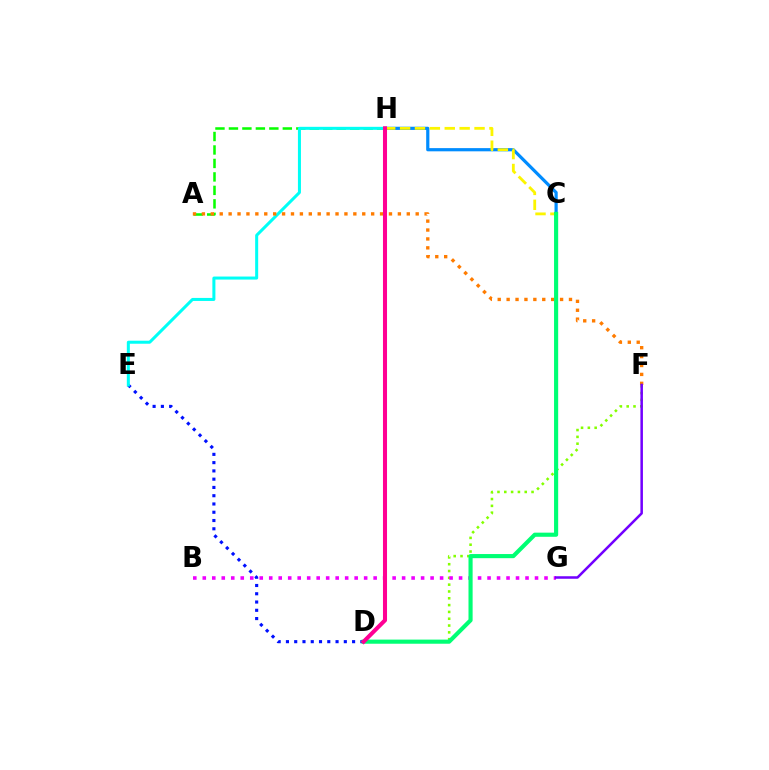{('A', 'H'): [{'color': '#08ff00', 'line_style': 'dashed', 'thickness': 1.83}], ('D', 'E'): [{'color': '#0010ff', 'line_style': 'dotted', 'thickness': 2.25}], ('C', 'H'): [{'color': '#008cff', 'line_style': 'solid', 'thickness': 2.3}, {'color': '#fcf500', 'line_style': 'dashed', 'thickness': 2.02}], ('E', 'H'): [{'color': '#00fff6', 'line_style': 'solid', 'thickness': 2.18}], ('D', 'F'): [{'color': '#84ff00', 'line_style': 'dotted', 'thickness': 1.85}], ('B', 'G'): [{'color': '#ee00ff', 'line_style': 'dotted', 'thickness': 2.58}], ('A', 'F'): [{'color': '#ff7c00', 'line_style': 'dotted', 'thickness': 2.42}], ('D', 'H'): [{'color': '#ff0000', 'line_style': 'solid', 'thickness': 1.75}, {'color': '#ff0094', 'line_style': 'solid', 'thickness': 2.92}], ('C', 'D'): [{'color': '#00ff74', 'line_style': 'solid', 'thickness': 2.97}], ('F', 'G'): [{'color': '#7200ff', 'line_style': 'solid', 'thickness': 1.82}]}